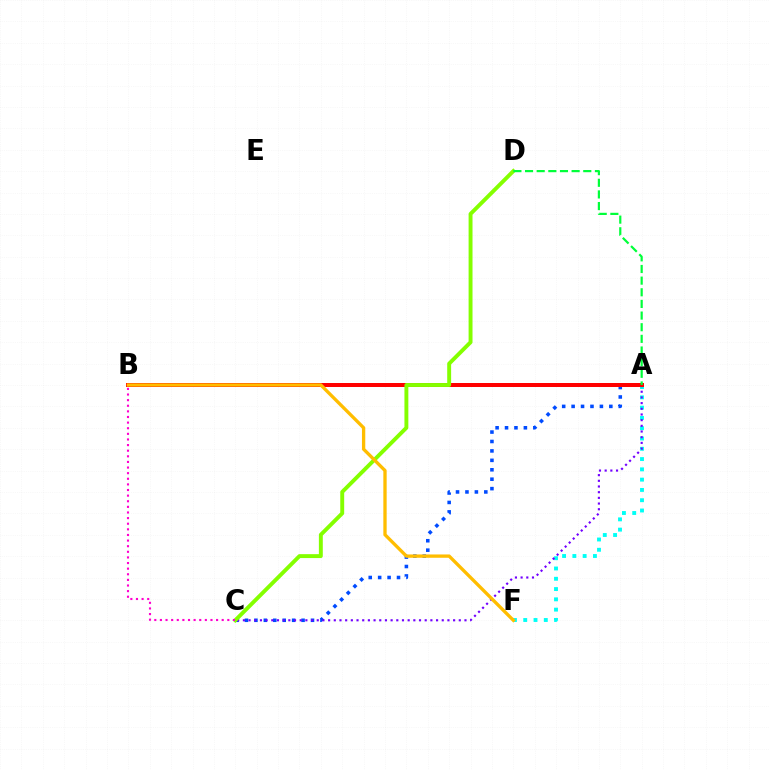{('A', 'F'): [{'color': '#00fff6', 'line_style': 'dotted', 'thickness': 2.79}], ('A', 'C'): [{'color': '#004bff', 'line_style': 'dotted', 'thickness': 2.56}, {'color': '#7200ff', 'line_style': 'dotted', 'thickness': 1.54}], ('A', 'B'): [{'color': '#ff0000', 'line_style': 'solid', 'thickness': 2.87}], ('C', 'D'): [{'color': '#84ff00', 'line_style': 'solid', 'thickness': 2.82}], ('B', 'F'): [{'color': '#ffbd00', 'line_style': 'solid', 'thickness': 2.39}], ('A', 'D'): [{'color': '#00ff39', 'line_style': 'dashed', 'thickness': 1.58}], ('B', 'C'): [{'color': '#ff00cf', 'line_style': 'dotted', 'thickness': 1.53}]}